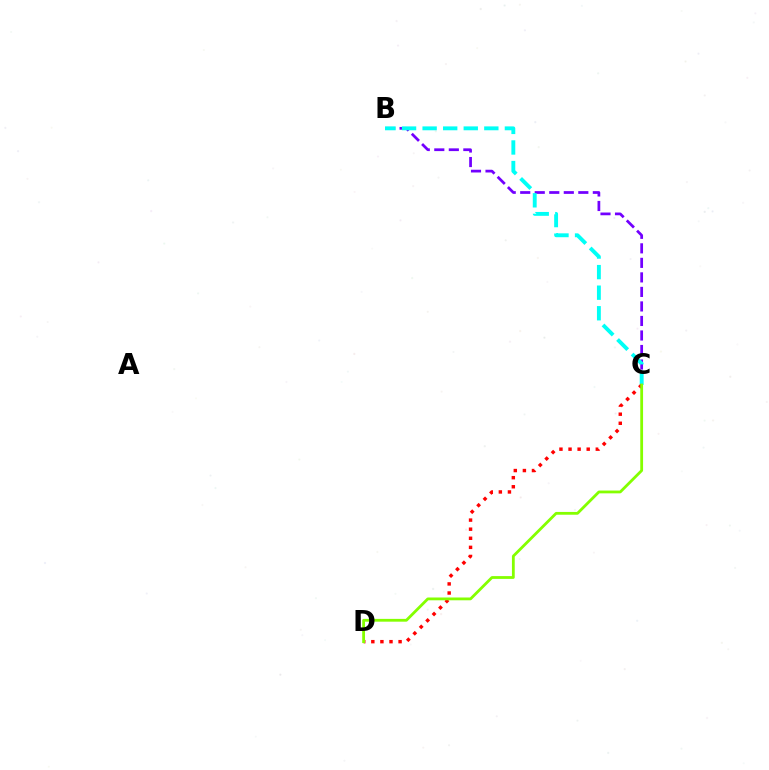{('B', 'C'): [{'color': '#7200ff', 'line_style': 'dashed', 'thickness': 1.97}, {'color': '#00fff6', 'line_style': 'dashed', 'thickness': 2.79}], ('C', 'D'): [{'color': '#ff0000', 'line_style': 'dotted', 'thickness': 2.47}, {'color': '#84ff00', 'line_style': 'solid', 'thickness': 2.01}]}